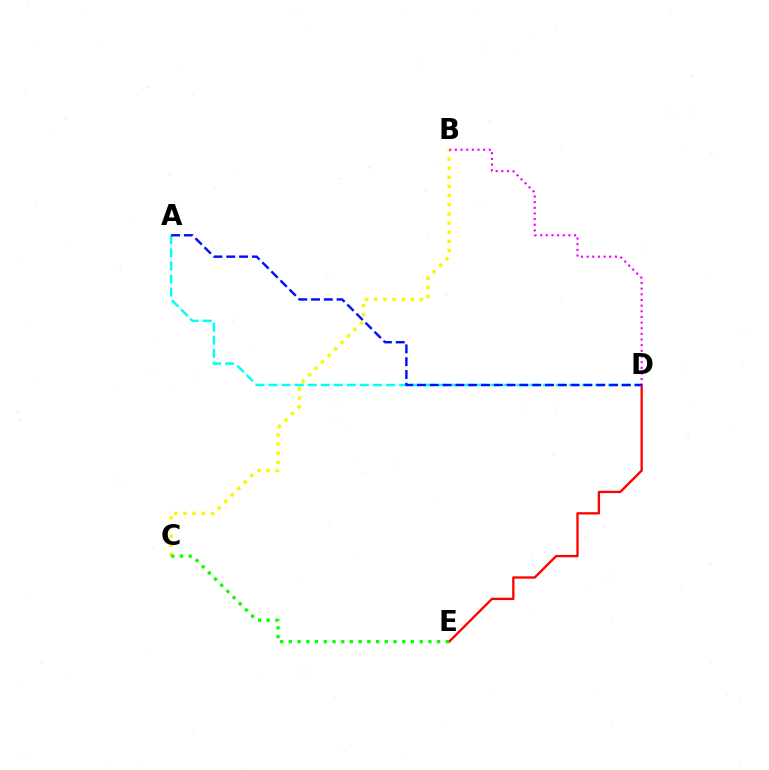{('D', 'E'): [{'color': '#ff0000', 'line_style': 'solid', 'thickness': 1.66}], ('B', 'C'): [{'color': '#fcf500', 'line_style': 'dotted', 'thickness': 2.49}], ('A', 'D'): [{'color': '#00fff6', 'line_style': 'dashed', 'thickness': 1.77}, {'color': '#0010ff', 'line_style': 'dashed', 'thickness': 1.74}], ('C', 'E'): [{'color': '#08ff00', 'line_style': 'dotted', 'thickness': 2.37}], ('B', 'D'): [{'color': '#ee00ff', 'line_style': 'dotted', 'thickness': 1.54}]}